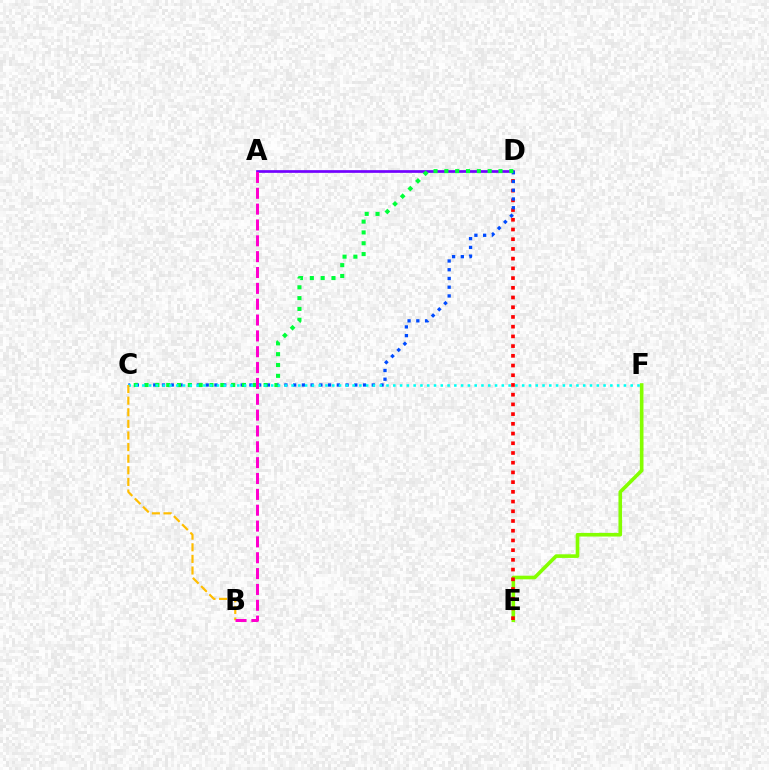{('A', 'D'): [{'color': '#7200ff', 'line_style': 'solid', 'thickness': 1.94}], ('E', 'F'): [{'color': '#84ff00', 'line_style': 'solid', 'thickness': 2.61}], ('D', 'E'): [{'color': '#ff0000', 'line_style': 'dotted', 'thickness': 2.64}], ('C', 'D'): [{'color': '#004bff', 'line_style': 'dotted', 'thickness': 2.37}, {'color': '#00ff39', 'line_style': 'dotted', 'thickness': 2.94}], ('C', 'F'): [{'color': '#00fff6', 'line_style': 'dotted', 'thickness': 1.84}], ('B', 'C'): [{'color': '#ffbd00', 'line_style': 'dashed', 'thickness': 1.58}], ('A', 'B'): [{'color': '#ff00cf', 'line_style': 'dashed', 'thickness': 2.15}]}